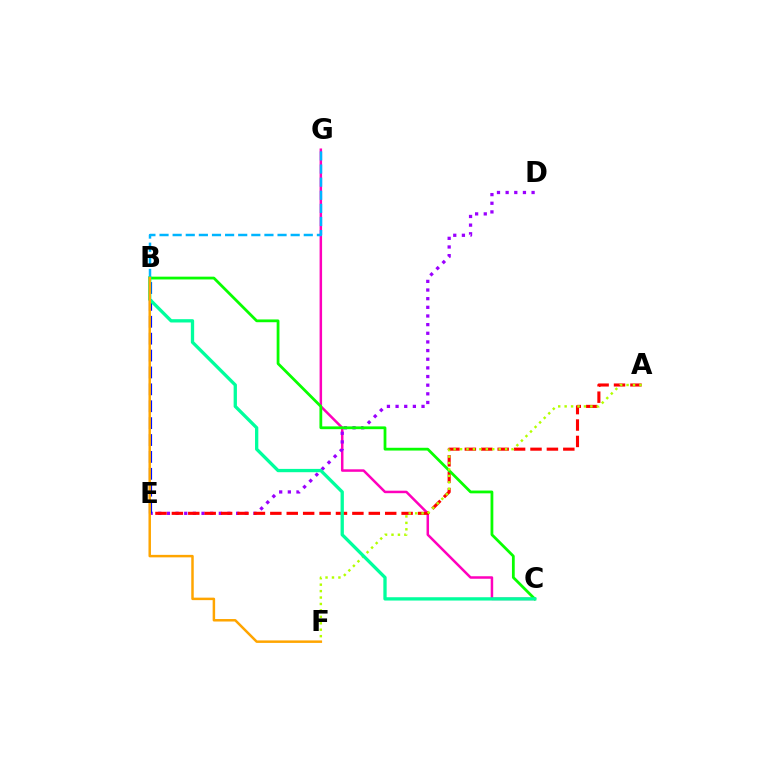{('C', 'G'): [{'color': '#ff00bd', 'line_style': 'solid', 'thickness': 1.8}], ('D', 'E'): [{'color': '#9b00ff', 'line_style': 'dotted', 'thickness': 2.35}], ('B', 'E'): [{'color': '#0010ff', 'line_style': 'dashed', 'thickness': 2.3}], ('A', 'E'): [{'color': '#ff0000', 'line_style': 'dashed', 'thickness': 2.23}], ('B', 'C'): [{'color': '#08ff00', 'line_style': 'solid', 'thickness': 2.0}, {'color': '#00ff9d', 'line_style': 'solid', 'thickness': 2.38}], ('A', 'F'): [{'color': '#b3ff00', 'line_style': 'dotted', 'thickness': 1.75}], ('B', 'G'): [{'color': '#00b5ff', 'line_style': 'dashed', 'thickness': 1.78}], ('B', 'F'): [{'color': '#ffa500', 'line_style': 'solid', 'thickness': 1.79}]}